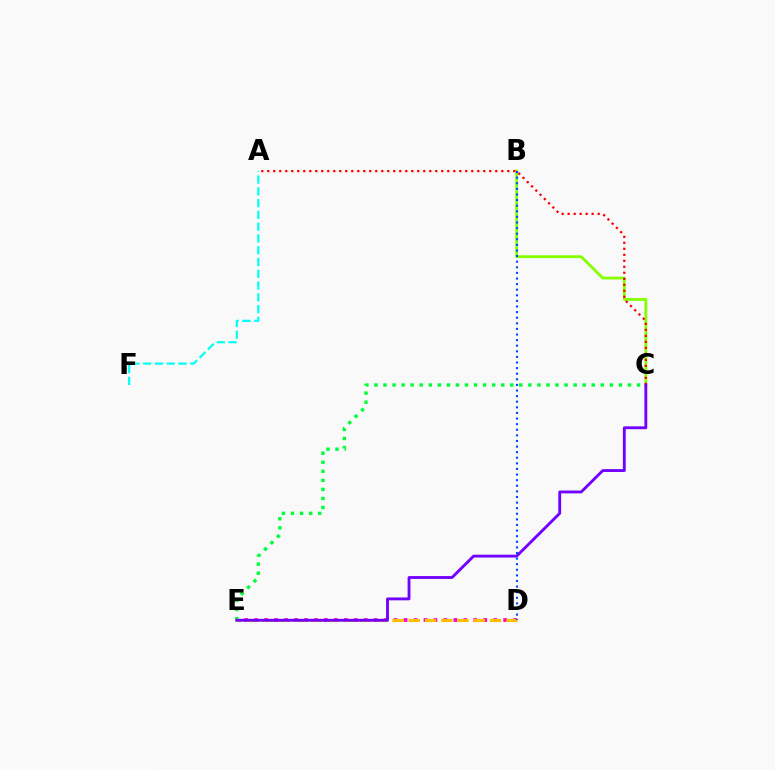{('B', 'C'): [{'color': '#84ff00', 'line_style': 'solid', 'thickness': 2.02}], ('A', 'F'): [{'color': '#00fff6', 'line_style': 'dashed', 'thickness': 1.6}], ('D', 'E'): [{'color': '#ff00cf', 'line_style': 'dotted', 'thickness': 2.71}, {'color': '#ffbd00', 'line_style': 'dashed', 'thickness': 2.21}], ('C', 'E'): [{'color': '#00ff39', 'line_style': 'dotted', 'thickness': 2.46}, {'color': '#7200ff', 'line_style': 'solid', 'thickness': 2.05}], ('A', 'C'): [{'color': '#ff0000', 'line_style': 'dotted', 'thickness': 1.63}], ('B', 'D'): [{'color': '#004bff', 'line_style': 'dotted', 'thickness': 1.52}]}